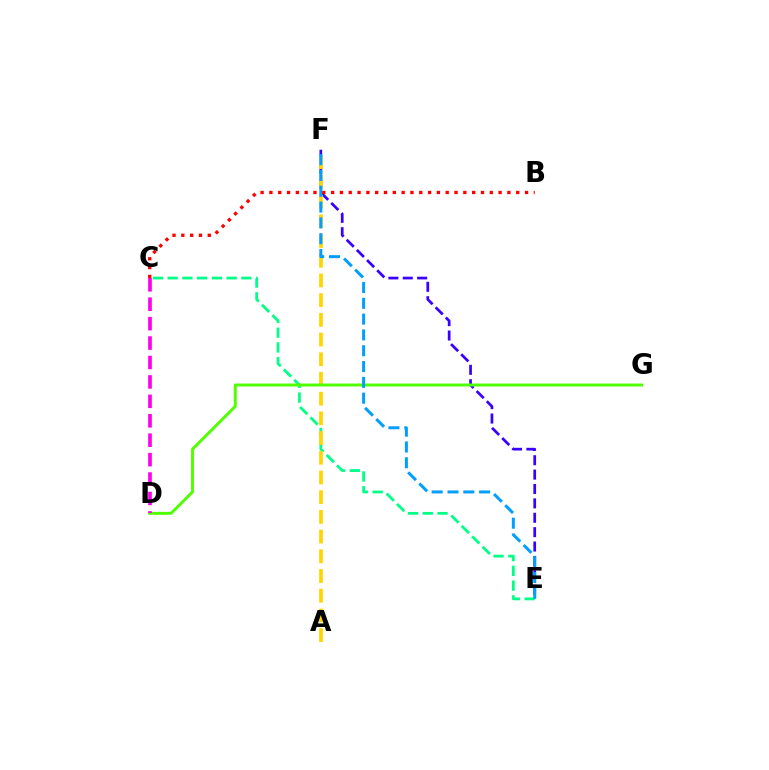{('E', 'F'): [{'color': '#3700ff', 'line_style': 'dashed', 'thickness': 1.95}, {'color': '#009eff', 'line_style': 'dashed', 'thickness': 2.15}], ('C', 'E'): [{'color': '#00ff86', 'line_style': 'dashed', 'thickness': 2.0}], ('A', 'F'): [{'color': '#ffd500', 'line_style': 'dashed', 'thickness': 2.68}], ('D', 'G'): [{'color': '#4fff00', 'line_style': 'solid', 'thickness': 2.12}], ('C', 'D'): [{'color': '#ff00ed', 'line_style': 'dashed', 'thickness': 2.64}], ('B', 'C'): [{'color': '#ff0000', 'line_style': 'dotted', 'thickness': 2.4}]}